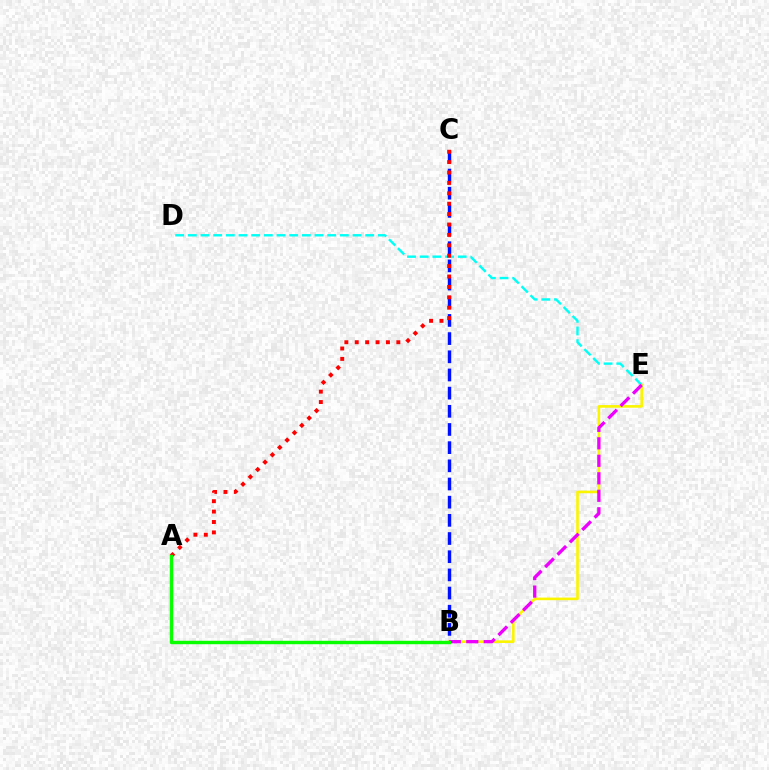{('B', 'C'): [{'color': '#0010ff', 'line_style': 'dashed', 'thickness': 2.47}], ('B', 'E'): [{'color': '#fcf500', 'line_style': 'solid', 'thickness': 1.88}, {'color': '#ee00ff', 'line_style': 'dashed', 'thickness': 2.38}], ('D', 'E'): [{'color': '#00fff6', 'line_style': 'dashed', 'thickness': 1.72}], ('A', 'C'): [{'color': '#ff0000', 'line_style': 'dotted', 'thickness': 2.83}], ('A', 'B'): [{'color': '#08ff00', 'line_style': 'solid', 'thickness': 2.46}]}